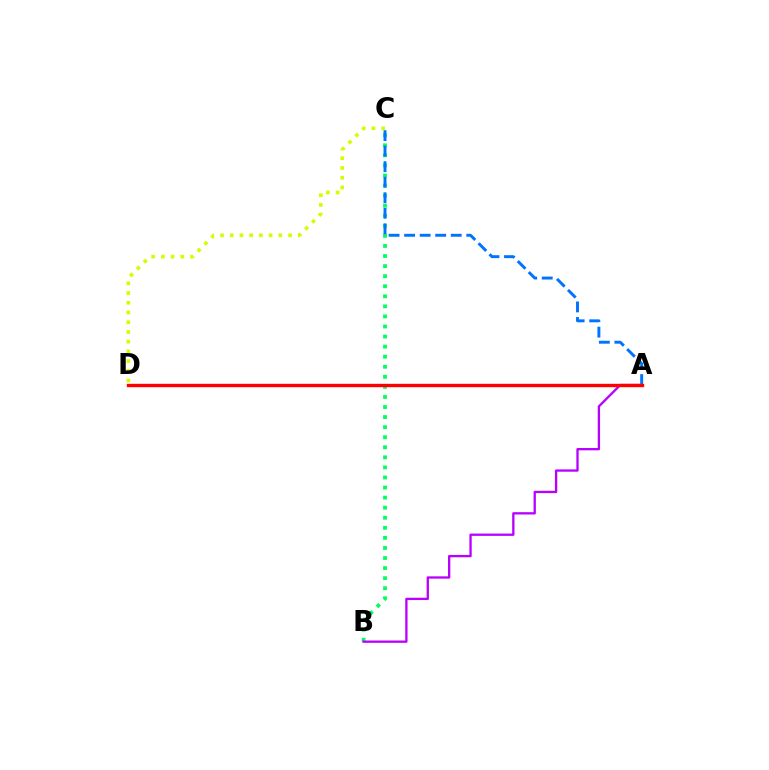{('B', 'C'): [{'color': '#00ff5c', 'line_style': 'dotted', 'thickness': 2.74}], ('A', 'C'): [{'color': '#0074ff', 'line_style': 'dashed', 'thickness': 2.11}], ('C', 'D'): [{'color': '#d1ff00', 'line_style': 'dotted', 'thickness': 2.64}], ('A', 'B'): [{'color': '#b900ff', 'line_style': 'solid', 'thickness': 1.66}], ('A', 'D'): [{'color': '#ff0000', 'line_style': 'solid', 'thickness': 2.42}]}